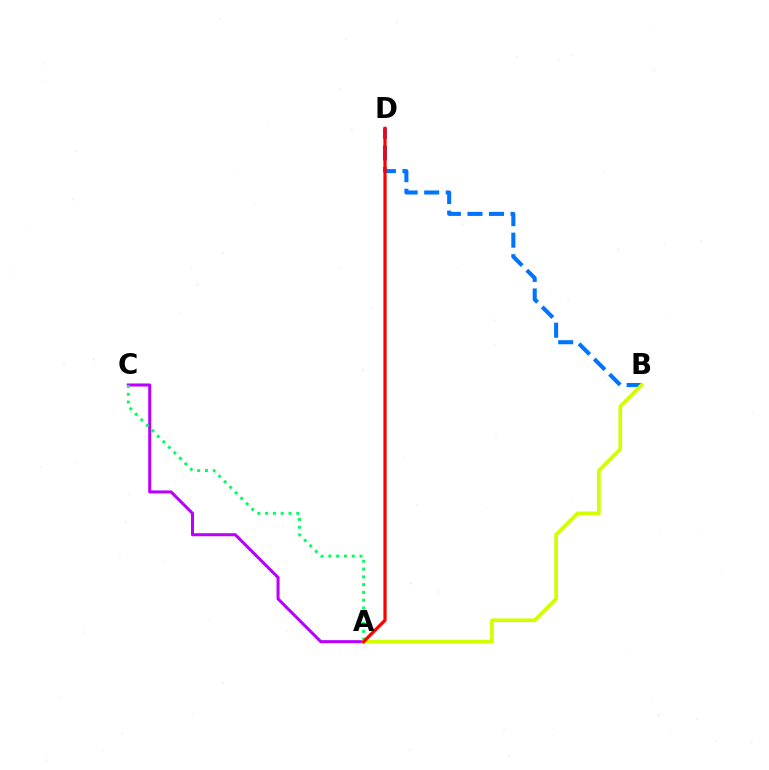{('B', 'D'): [{'color': '#0074ff', 'line_style': 'dashed', 'thickness': 2.93}], ('A', 'C'): [{'color': '#b900ff', 'line_style': 'solid', 'thickness': 2.19}, {'color': '#00ff5c', 'line_style': 'dotted', 'thickness': 2.12}], ('A', 'B'): [{'color': '#d1ff00', 'line_style': 'solid', 'thickness': 2.66}], ('A', 'D'): [{'color': '#ff0000', 'line_style': 'solid', 'thickness': 2.32}]}